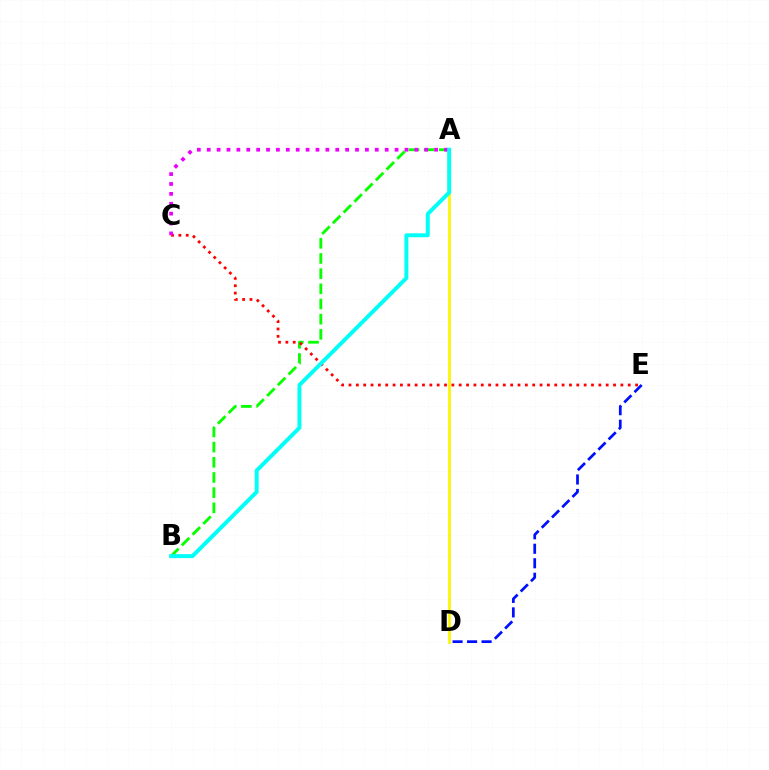{('A', 'B'): [{'color': '#08ff00', 'line_style': 'dashed', 'thickness': 2.06}, {'color': '#00fff6', 'line_style': 'solid', 'thickness': 2.85}], ('C', 'E'): [{'color': '#ff0000', 'line_style': 'dotted', 'thickness': 2.0}], ('A', 'C'): [{'color': '#ee00ff', 'line_style': 'dotted', 'thickness': 2.69}], ('A', 'D'): [{'color': '#fcf500', 'line_style': 'solid', 'thickness': 1.95}], ('D', 'E'): [{'color': '#0010ff', 'line_style': 'dashed', 'thickness': 1.97}]}